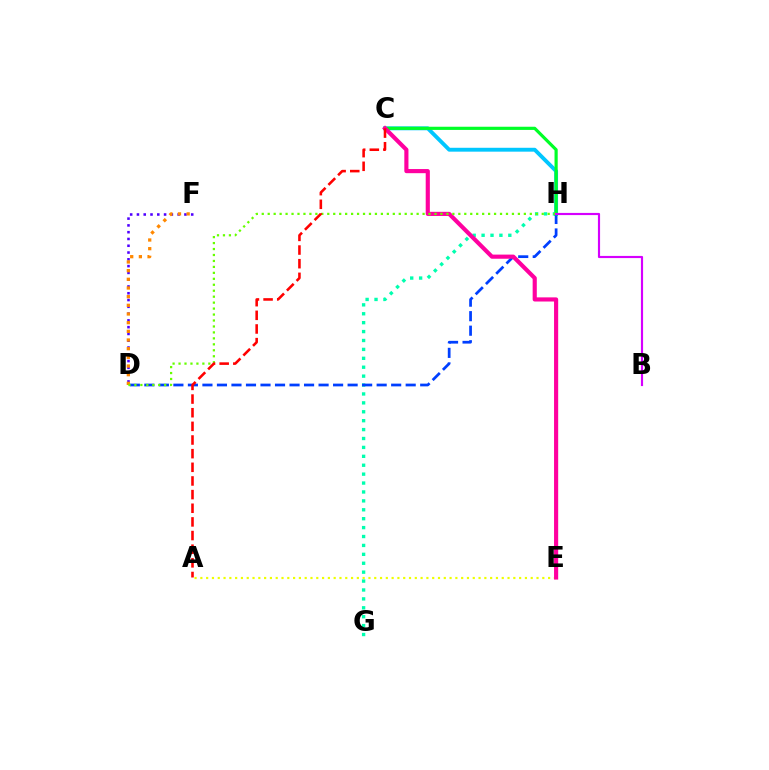{('C', 'H'): [{'color': '#00c7ff', 'line_style': 'solid', 'thickness': 2.79}, {'color': '#00ff27', 'line_style': 'solid', 'thickness': 2.29}], ('G', 'H'): [{'color': '#00ffaf', 'line_style': 'dotted', 'thickness': 2.42}], ('A', 'E'): [{'color': '#eeff00', 'line_style': 'dotted', 'thickness': 1.57}], ('D', 'F'): [{'color': '#4f00ff', 'line_style': 'dotted', 'thickness': 1.84}, {'color': '#ff8800', 'line_style': 'dotted', 'thickness': 2.36}], ('D', 'H'): [{'color': '#003fff', 'line_style': 'dashed', 'thickness': 1.97}, {'color': '#66ff00', 'line_style': 'dotted', 'thickness': 1.62}], ('C', 'E'): [{'color': '#ff00a0', 'line_style': 'solid', 'thickness': 2.98}], ('B', 'H'): [{'color': '#d600ff', 'line_style': 'solid', 'thickness': 1.55}], ('A', 'C'): [{'color': '#ff0000', 'line_style': 'dashed', 'thickness': 1.85}]}